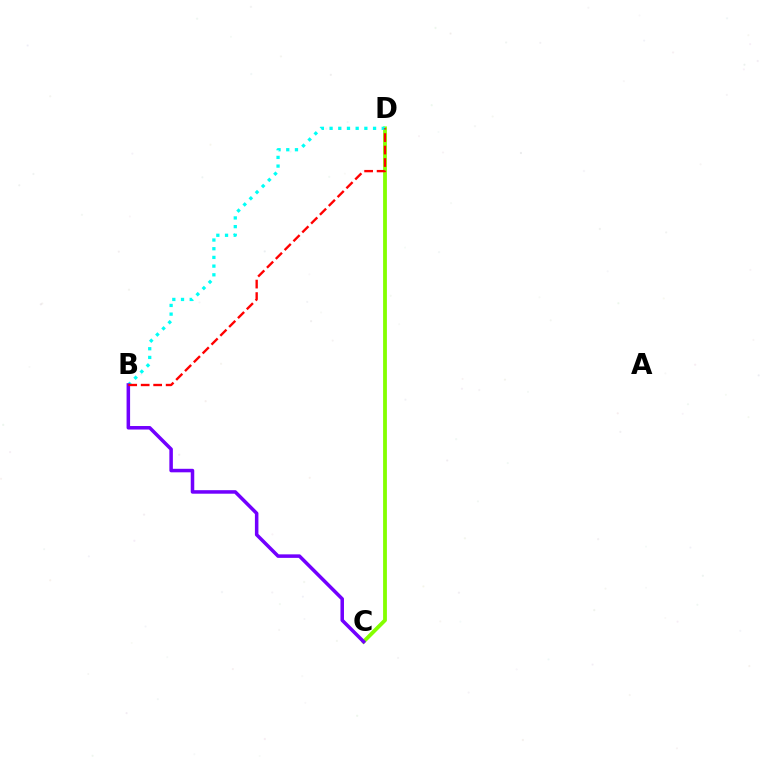{('C', 'D'): [{'color': '#84ff00', 'line_style': 'solid', 'thickness': 2.74}], ('B', 'D'): [{'color': '#00fff6', 'line_style': 'dotted', 'thickness': 2.36}, {'color': '#ff0000', 'line_style': 'dashed', 'thickness': 1.7}], ('B', 'C'): [{'color': '#7200ff', 'line_style': 'solid', 'thickness': 2.53}]}